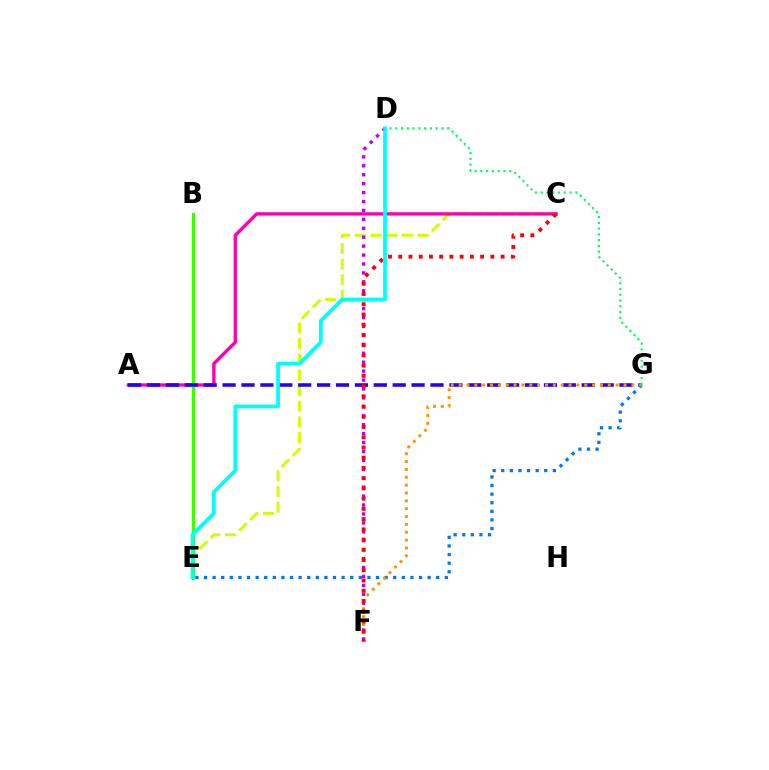{('C', 'E'): [{'color': '#d1ff00', 'line_style': 'dashed', 'thickness': 2.13}], ('A', 'C'): [{'color': '#ff00ac', 'line_style': 'solid', 'thickness': 2.4}], ('B', 'E'): [{'color': '#3dff00', 'line_style': 'solid', 'thickness': 2.21}], ('A', 'G'): [{'color': '#2500ff', 'line_style': 'dashed', 'thickness': 2.57}], ('E', 'G'): [{'color': '#0074ff', 'line_style': 'dotted', 'thickness': 2.34}], ('F', 'G'): [{'color': '#ff9400', 'line_style': 'dotted', 'thickness': 2.13}], ('D', 'G'): [{'color': '#00ff5c', 'line_style': 'dotted', 'thickness': 1.57}], ('D', 'F'): [{'color': '#b900ff', 'line_style': 'dotted', 'thickness': 2.43}], ('C', 'F'): [{'color': '#ff0000', 'line_style': 'dotted', 'thickness': 2.78}], ('D', 'E'): [{'color': '#00fff6', 'line_style': 'solid', 'thickness': 2.68}]}